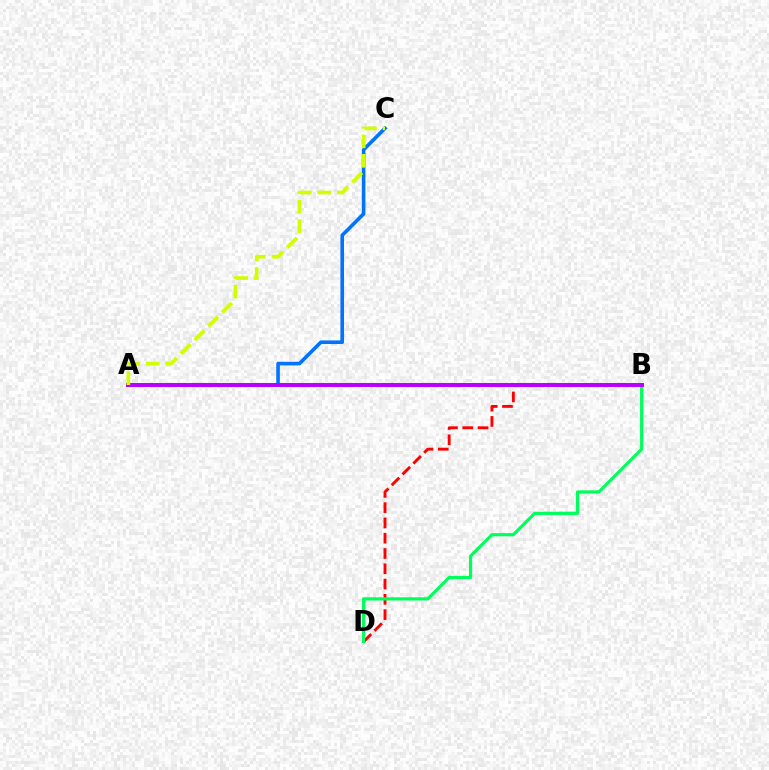{('B', 'D'): [{'color': '#ff0000', 'line_style': 'dashed', 'thickness': 2.08}, {'color': '#00ff5c', 'line_style': 'solid', 'thickness': 2.31}], ('A', 'C'): [{'color': '#0074ff', 'line_style': 'solid', 'thickness': 2.59}, {'color': '#d1ff00', 'line_style': 'dashed', 'thickness': 2.65}], ('A', 'B'): [{'color': '#b900ff', 'line_style': 'solid', 'thickness': 2.86}]}